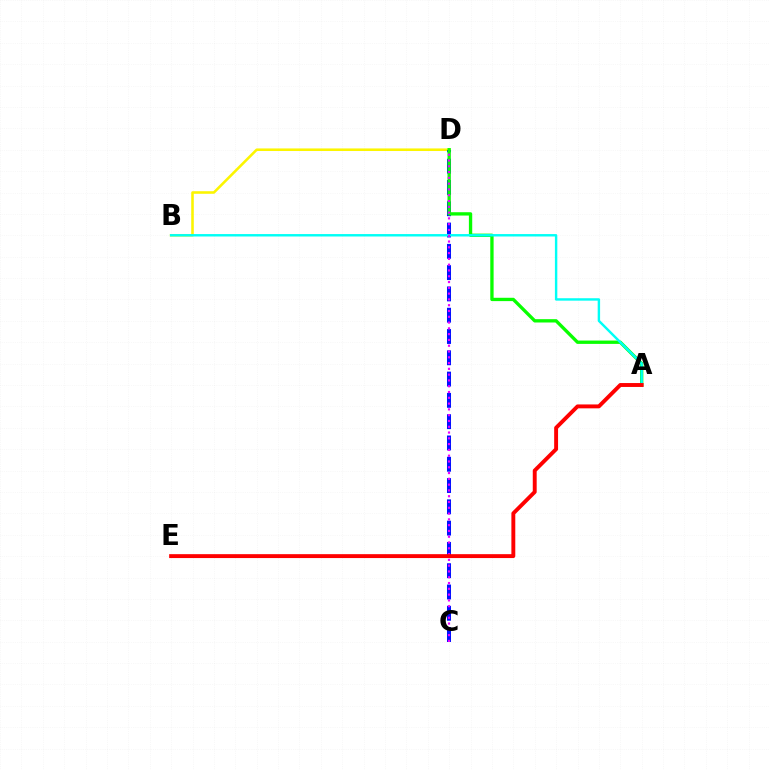{('B', 'D'): [{'color': '#fcf500', 'line_style': 'solid', 'thickness': 1.85}], ('C', 'D'): [{'color': '#0010ff', 'line_style': 'dashed', 'thickness': 2.89}, {'color': '#ee00ff', 'line_style': 'dotted', 'thickness': 1.57}], ('A', 'D'): [{'color': '#08ff00', 'line_style': 'solid', 'thickness': 2.4}], ('A', 'B'): [{'color': '#00fff6', 'line_style': 'solid', 'thickness': 1.74}], ('A', 'E'): [{'color': '#ff0000', 'line_style': 'solid', 'thickness': 2.81}]}